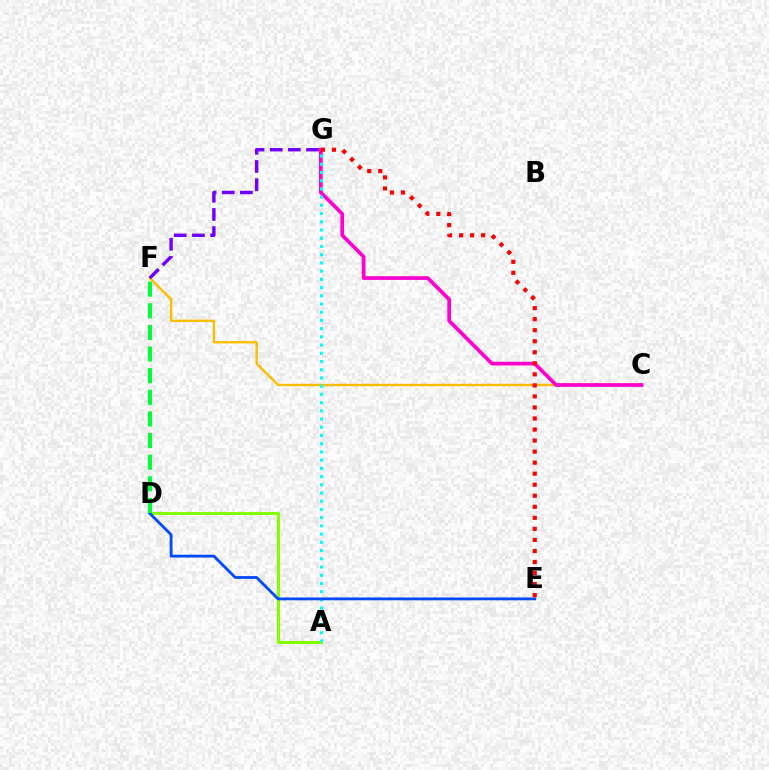{('C', 'F'): [{'color': '#ffbd00', 'line_style': 'solid', 'thickness': 1.73}], ('F', 'G'): [{'color': '#7200ff', 'line_style': 'dashed', 'thickness': 2.47}], ('C', 'G'): [{'color': '#ff00cf', 'line_style': 'solid', 'thickness': 2.67}], ('A', 'D'): [{'color': '#84ff00', 'line_style': 'solid', 'thickness': 2.17}], ('A', 'G'): [{'color': '#00fff6', 'line_style': 'dotted', 'thickness': 2.23}], ('D', 'E'): [{'color': '#004bff', 'line_style': 'solid', 'thickness': 2.03}], ('D', 'F'): [{'color': '#00ff39', 'line_style': 'dashed', 'thickness': 2.94}], ('E', 'G'): [{'color': '#ff0000', 'line_style': 'dotted', 'thickness': 3.0}]}